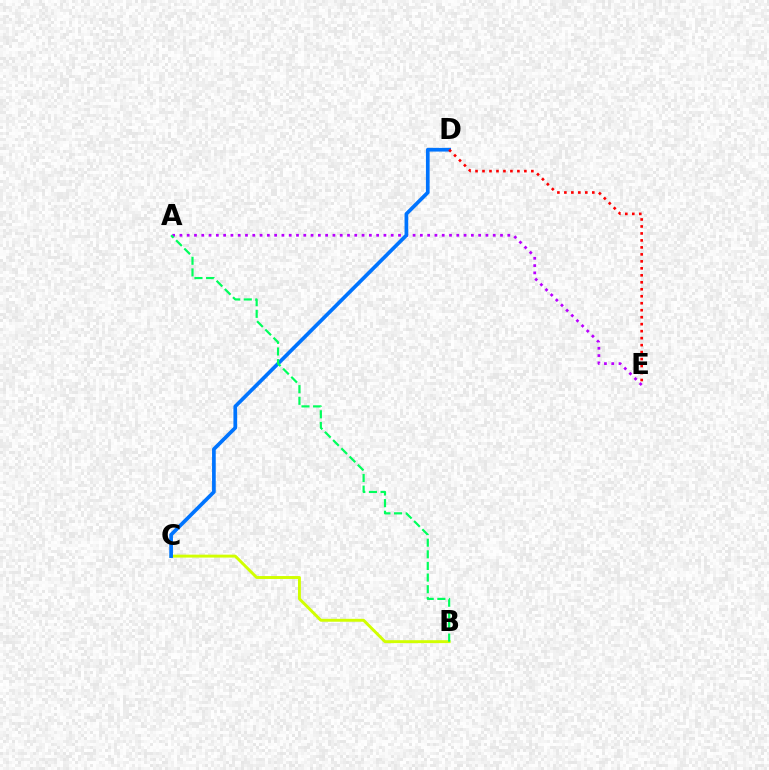{('B', 'C'): [{'color': '#d1ff00', 'line_style': 'solid', 'thickness': 2.1}], ('A', 'E'): [{'color': '#b900ff', 'line_style': 'dotted', 'thickness': 1.98}], ('C', 'D'): [{'color': '#0074ff', 'line_style': 'solid', 'thickness': 2.66}], ('A', 'B'): [{'color': '#00ff5c', 'line_style': 'dashed', 'thickness': 1.58}], ('D', 'E'): [{'color': '#ff0000', 'line_style': 'dotted', 'thickness': 1.9}]}